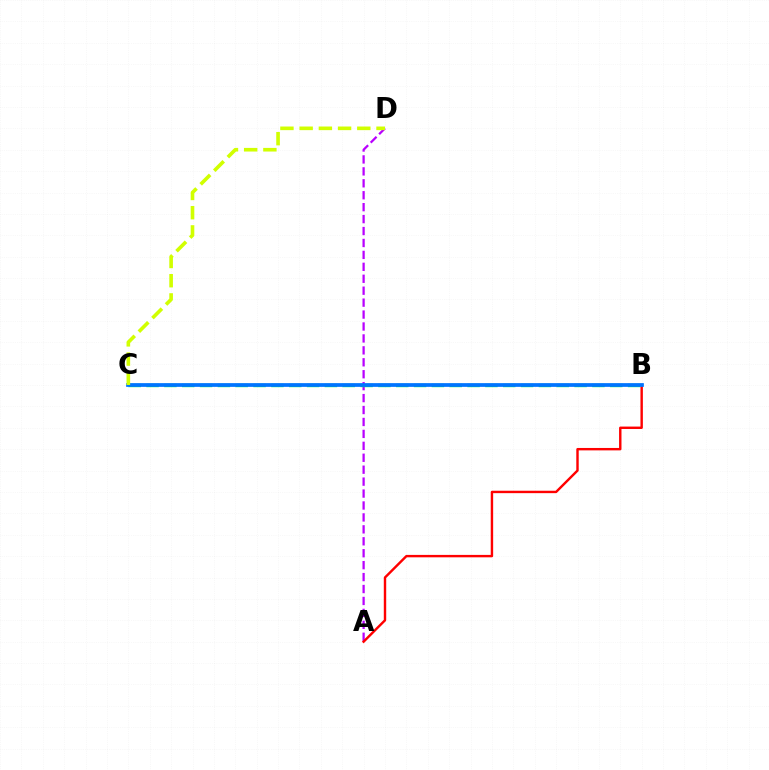{('A', 'D'): [{'color': '#b900ff', 'line_style': 'dashed', 'thickness': 1.62}], ('A', 'B'): [{'color': '#ff0000', 'line_style': 'solid', 'thickness': 1.74}], ('B', 'C'): [{'color': '#00ff5c', 'line_style': 'dashed', 'thickness': 2.42}, {'color': '#0074ff', 'line_style': 'solid', 'thickness': 2.68}], ('C', 'D'): [{'color': '#d1ff00', 'line_style': 'dashed', 'thickness': 2.61}]}